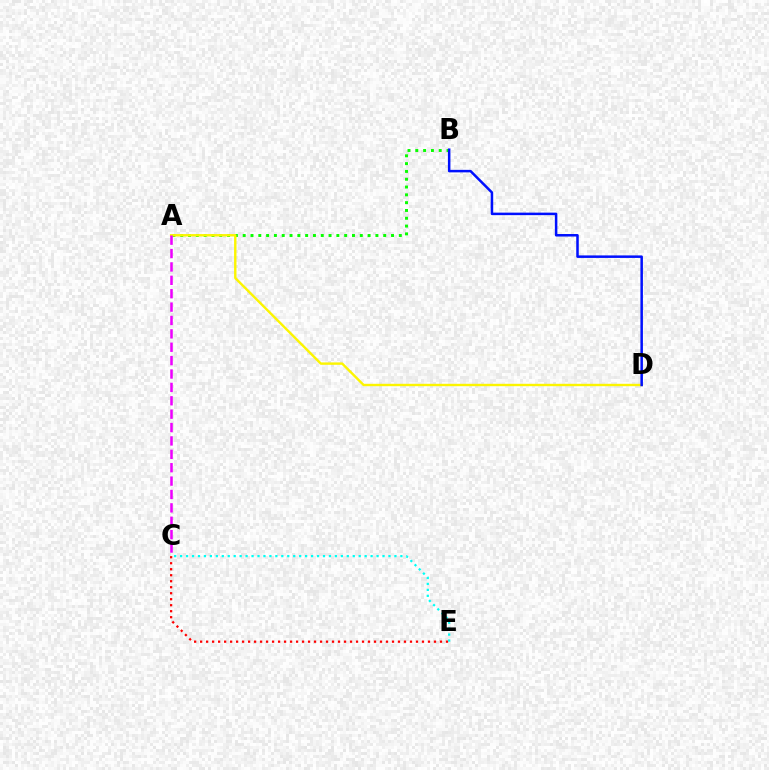{('C', 'E'): [{'color': '#00fff6', 'line_style': 'dotted', 'thickness': 1.62}, {'color': '#ff0000', 'line_style': 'dotted', 'thickness': 1.63}], ('A', 'B'): [{'color': '#08ff00', 'line_style': 'dotted', 'thickness': 2.12}], ('A', 'D'): [{'color': '#fcf500', 'line_style': 'solid', 'thickness': 1.73}], ('B', 'D'): [{'color': '#0010ff', 'line_style': 'solid', 'thickness': 1.81}], ('A', 'C'): [{'color': '#ee00ff', 'line_style': 'dashed', 'thickness': 1.82}]}